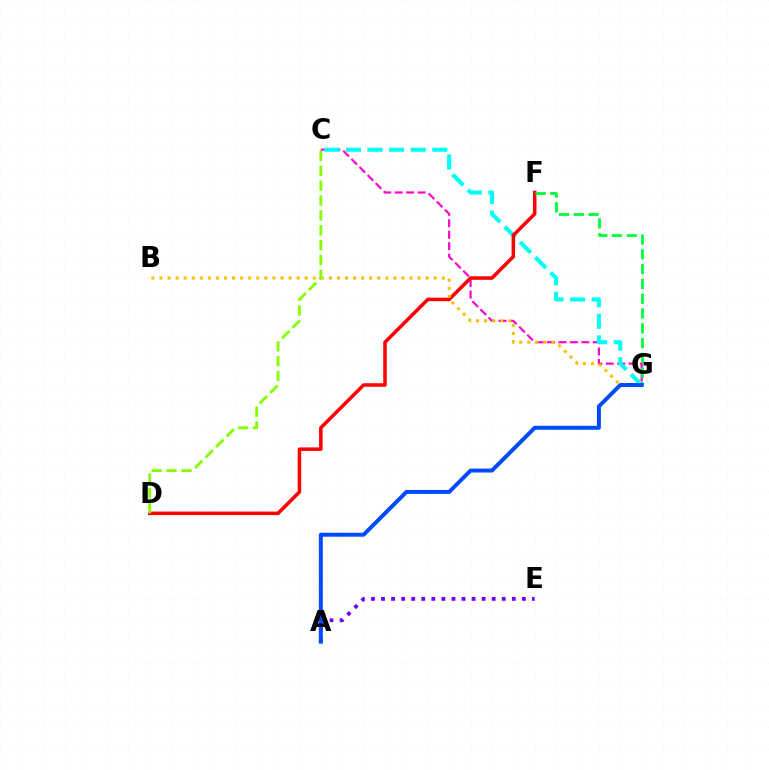{('C', 'G'): [{'color': '#ff00cf', 'line_style': 'dashed', 'thickness': 1.56}, {'color': '#00fff6', 'line_style': 'dashed', 'thickness': 2.93}], ('D', 'F'): [{'color': '#ff0000', 'line_style': 'solid', 'thickness': 2.54}], ('B', 'G'): [{'color': '#ffbd00', 'line_style': 'dotted', 'thickness': 2.19}], ('A', 'E'): [{'color': '#7200ff', 'line_style': 'dotted', 'thickness': 2.73}], ('F', 'G'): [{'color': '#00ff39', 'line_style': 'dashed', 'thickness': 2.01}], ('A', 'G'): [{'color': '#004bff', 'line_style': 'solid', 'thickness': 2.85}], ('C', 'D'): [{'color': '#84ff00', 'line_style': 'dashed', 'thickness': 2.02}]}